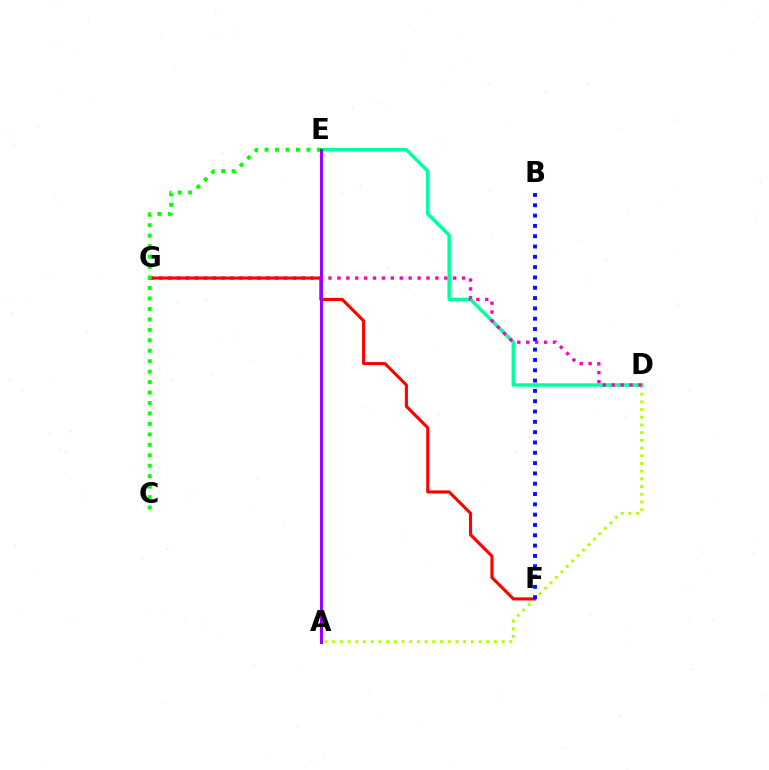{('A', 'E'): [{'color': '#00b5ff', 'line_style': 'dotted', 'thickness': 2.01}, {'color': '#ffa500', 'line_style': 'dashed', 'thickness': 2.16}, {'color': '#9b00ff', 'line_style': 'solid', 'thickness': 2.18}], ('A', 'D'): [{'color': '#b3ff00', 'line_style': 'dotted', 'thickness': 2.09}], ('D', 'E'): [{'color': '#00ff9d', 'line_style': 'solid', 'thickness': 2.51}], ('D', 'G'): [{'color': '#ff00bd', 'line_style': 'dotted', 'thickness': 2.42}], ('F', 'G'): [{'color': '#ff0000', 'line_style': 'solid', 'thickness': 2.24}], ('C', 'E'): [{'color': '#08ff00', 'line_style': 'dotted', 'thickness': 2.84}], ('B', 'F'): [{'color': '#0010ff', 'line_style': 'dotted', 'thickness': 2.8}]}